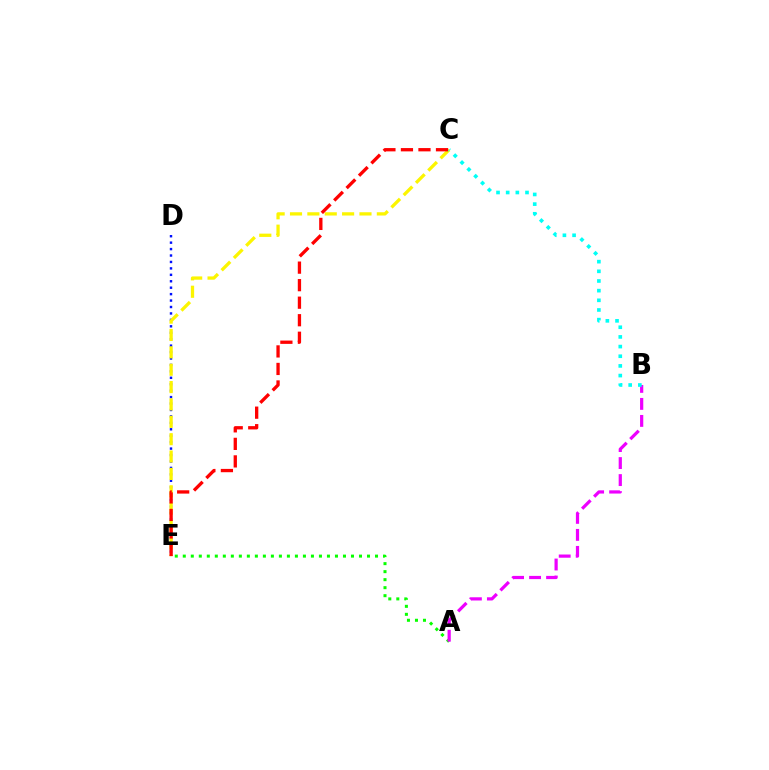{('D', 'E'): [{'color': '#0010ff', 'line_style': 'dotted', 'thickness': 1.75}], ('A', 'E'): [{'color': '#08ff00', 'line_style': 'dotted', 'thickness': 2.18}], ('C', 'E'): [{'color': '#fcf500', 'line_style': 'dashed', 'thickness': 2.36}, {'color': '#ff0000', 'line_style': 'dashed', 'thickness': 2.38}], ('A', 'B'): [{'color': '#ee00ff', 'line_style': 'dashed', 'thickness': 2.31}], ('B', 'C'): [{'color': '#00fff6', 'line_style': 'dotted', 'thickness': 2.63}]}